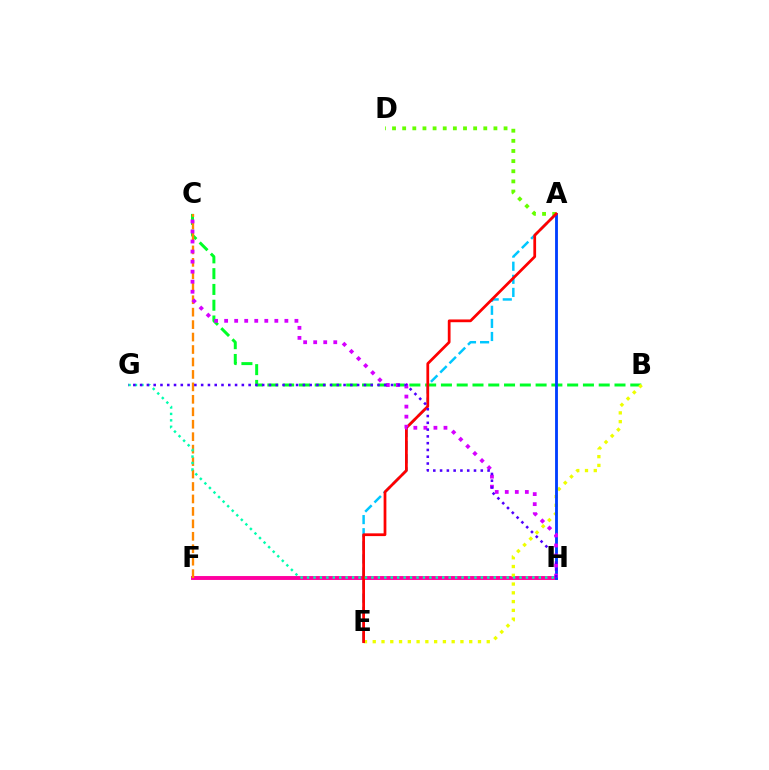{('B', 'C'): [{'color': '#00ff27', 'line_style': 'dashed', 'thickness': 2.14}], ('F', 'H'): [{'color': '#ff00a0', 'line_style': 'solid', 'thickness': 2.81}], ('A', 'E'): [{'color': '#00c7ff', 'line_style': 'dashed', 'thickness': 1.78}, {'color': '#ff0000', 'line_style': 'solid', 'thickness': 1.98}], ('A', 'D'): [{'color': '#66ff00', 'line_style': 'dotted', 'thickness': 2.75}], ('B', 'E'): [{'color': '#eeff00', 'line_style': 'dotted', 'thickness': 2.38}], ('C', 'F'): [{'color': '#ff8800', 'line_style': 'dashed', 'thickness': 1.69}], ('A', 'H'): [{'color': '#003fff', 'line_style': 'solid', 'thickness': 2.05}], ('C', 'H'): [{'color': '#d600ff', 'line_style': 'dotted', 'thickness': 2.73}], ('G', 'H'): [{'color': '#00ffaf', 'line_style': 'dotted', 'thickness': 1.75}, {'color': '#4f00ff', 'line_style': 'dotted', 'thickness': 1.84}]}